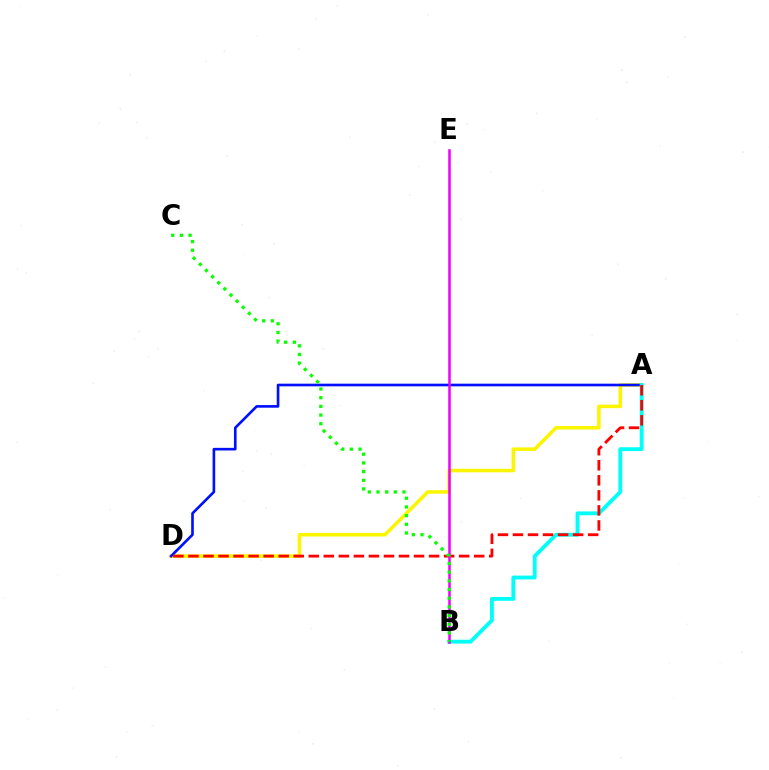{('A', 'D'): [{'color': '#fcf500', 'line_style': 'solid', 'thickness': 2.55}, {'color': '#0010ff', 'line_style': 'solid', 'thickness': 1.9}, {'color': '#ff0000', 'line_style': 'dashed', 'thickness': 2.04}], ('A', 'B'): [{'color': '#00fff6', 'line_style': 'solid', 'thickness': 2.76}], ('B', 'E'): [{'color': '#ee00ff', 'line_style': 'solid', 'thickness': 1.82}], ('B', 'C'): [{'color': '#08ff00', 'line_style': 'dotted', 'thickness': 2.36}]}